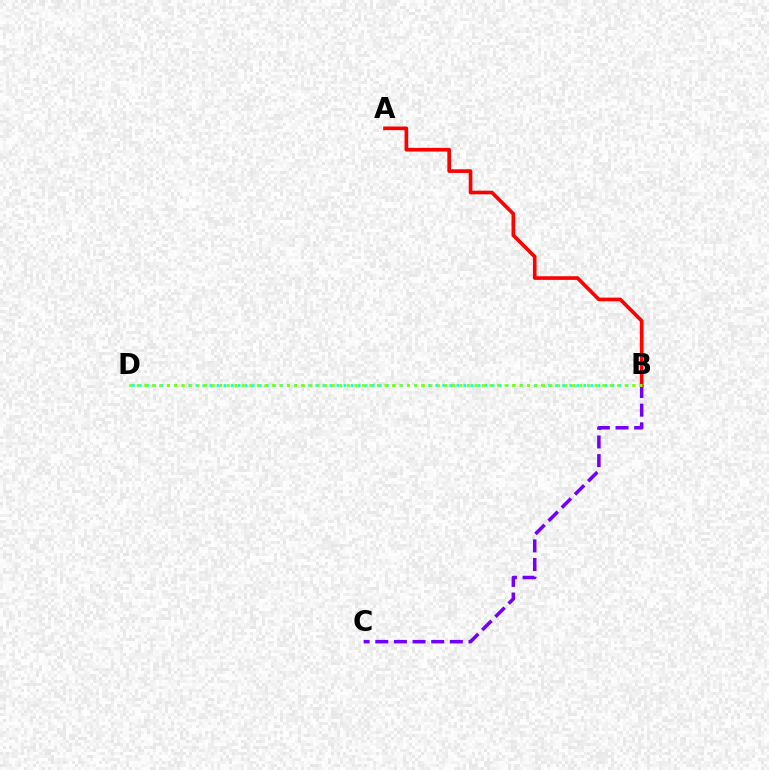{('B', 'C'): [{'color': '#7200ff', 'line_style': 'dashed', 'thickness': 2.53}], ('B', 'D'): [{'color': '#00fff6', 'line_style': 'dotted', 'thickness': 1.92}, {'color': '#84ff00', 'line_style': 'dotted', 'thickness': 2.04}], ('A', 'B'): [{'color': '#ff0000', 'line_style': 'solid', 'thickness': 2.64}]}